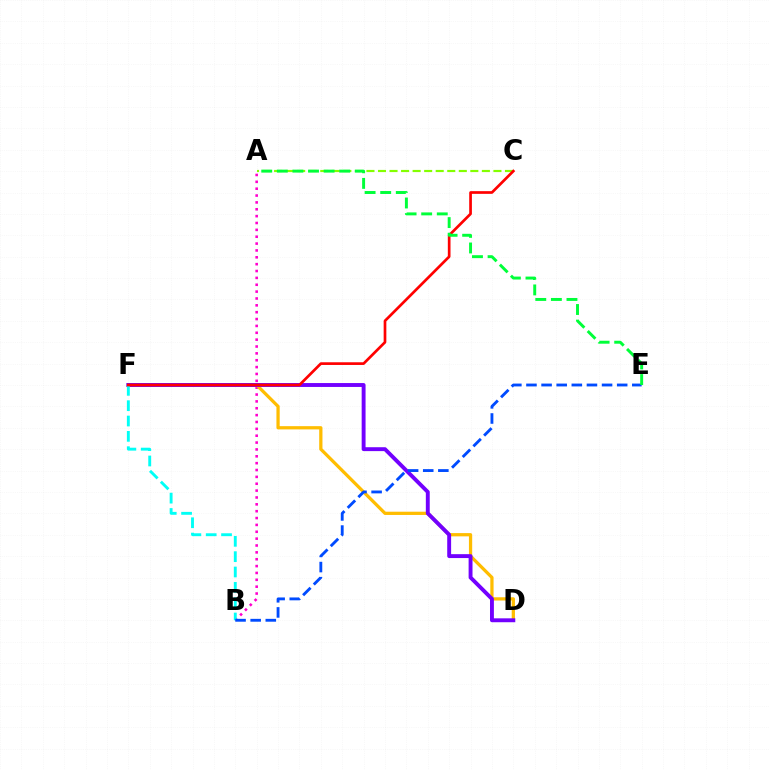{('A', 'B'): [{'color': '#ff00cf', 'line_style': 'dotted', 'thickness': 1.86}], ('D', 'F'): [{'color': '#ffbd00', 'line_style': 'solid', 'thickness': 2.34}, {'color': '#7200ff', 'line_style': 'solid', 'thickness': 2.8}], ('A', 'C'): [{'color': '#84ff00', 'line_style': 'dashed', 'thickness': 1.57}], ('B', 'F'): [{'color': '#00fff6', 'line_style': 'dashed', 'thickness': 2.08}], ('C', 'F'): [{'color': '#ff0000', 'line_style': 'solid', 'thickness': 1.94}], ('B', 'E'): [{'color': '#004bff', 'line_style': 'dashed', 'thickness': 2.05}], ('A', 'E'): [{'color': '#00ff39', 'line_style': 'dashed', 'thickness': 2.12}]}